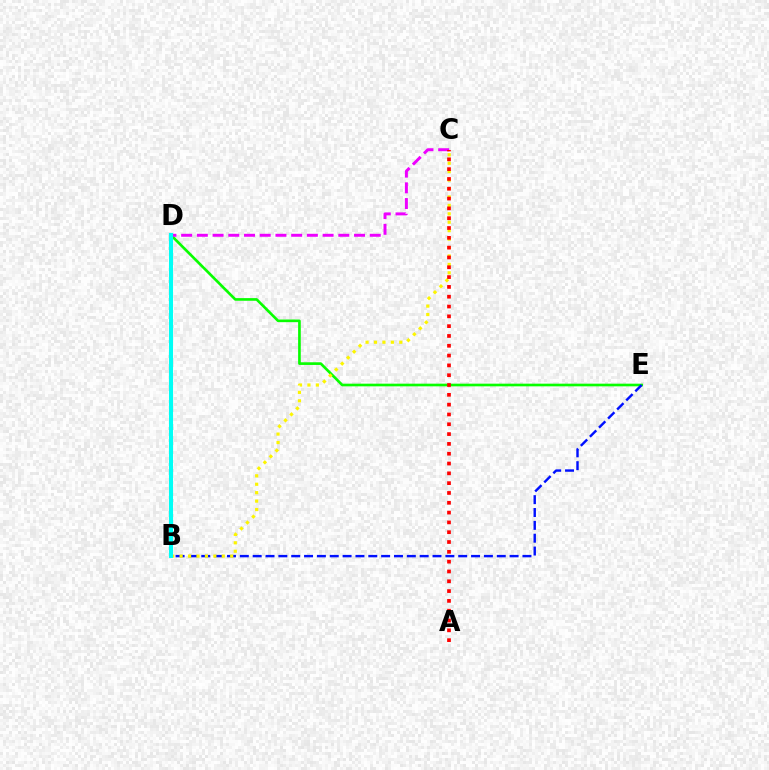{('D', 'E'): [{'color': '#08ff00', 'line_style': 'solid', 'thickness': 1.92}], ('B', 'E'): [{'color': '#0010ff', 'line_style': 'dashed', 'thickness': 1.75}], ('C', 'D'): [{'color': '#ee00ff', 'line_style': 'dashed', 'thickness': 2.14}], ('B', 'C'): [{'color': '#fcf500', 'line_style': 'dotted', 'thickness': 2.29}], ('B', 'D'): [{'color': '#00fff6', 'line_style': 'solid', 'thickness': 2.93}], ('A', 'C'): [{'color': '#ff0000', 'line_style': 'dotted', 'thickness': 2.67}]}